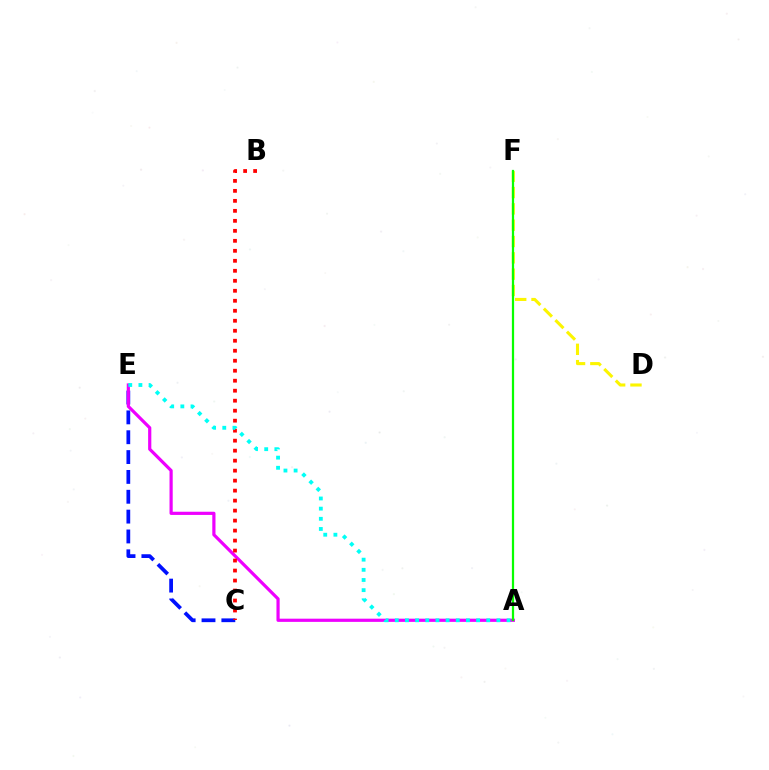{('C', 'E'): [{'color': '#0010ff', 'line_style': 'dashed', 'thickness': 2.7}], ('A', 'E'): [{'color': '#ee00ff', 'line_style': 'solid', 'thickness': 2.3}, {'color': '#00fff6', 'line_style': 'dotted', 'thickness': 2.76}], ('B', 'C'): [{'color': '#ff0000', 'line_style': 'dotted', 'thickness': 2.71}], ('D', 'F'): [{'color': '#fcf500', 'line_style': 'dashed', 'thickness': 2.22}], ('A', 'F'): [{'color': '#08ff00', 'line_style': 'solid', 'thickness': 1.61}]}